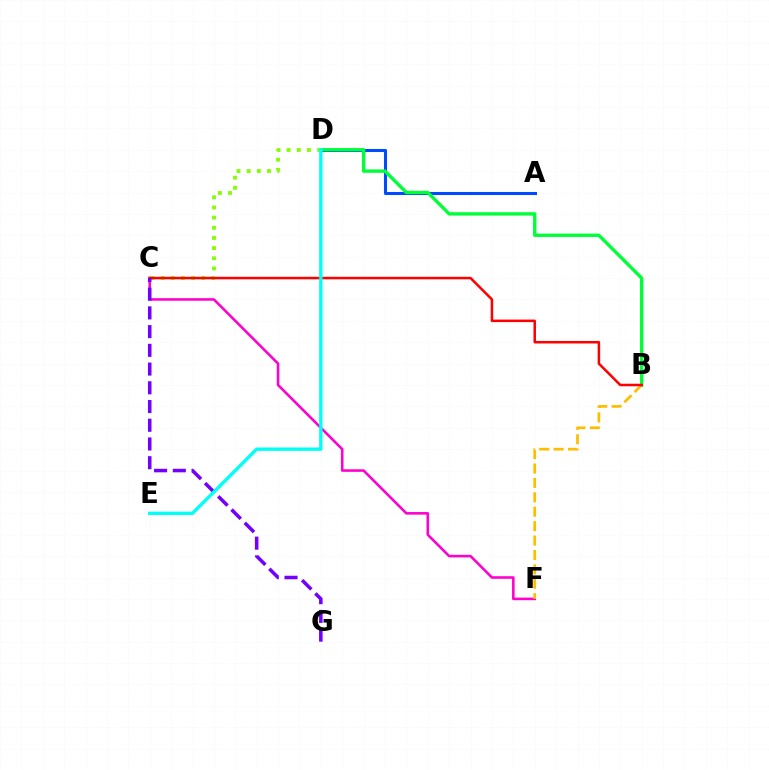{('C', 'F'): [{'color': '#ff00cf', 'line_style': 'solid', 'thickness': 1.86}], ('A', 'D'): [{'color': '#004bff', 'line_style': 'solid', 'thickness': 2.19}], ('B', 'F'): [{'color': '#ffbd00', 'line_style': 'dashed', 'thickness': 1.96}], ('B', 'D'): [{'color': '#00ff39', 'line_style': 'solid', 'thickness': 2.42}], ('C', 'D'): [{'color': '#84ff00', 'line_style': 'dotted', 'thickness': 2.76}], ('B', 'C'): [{'color': '#ff0000', 'line_style': 'solid', 'thickness': 1.81}], ('C', 'G'): [{'color': '#7200ff', 'line_style': 'dashed', 'thickness': 2.54}], ('D', 'E'): [{'color': '#00fff6', 'line_style': 'solid', 'thickness': 2.42}]}